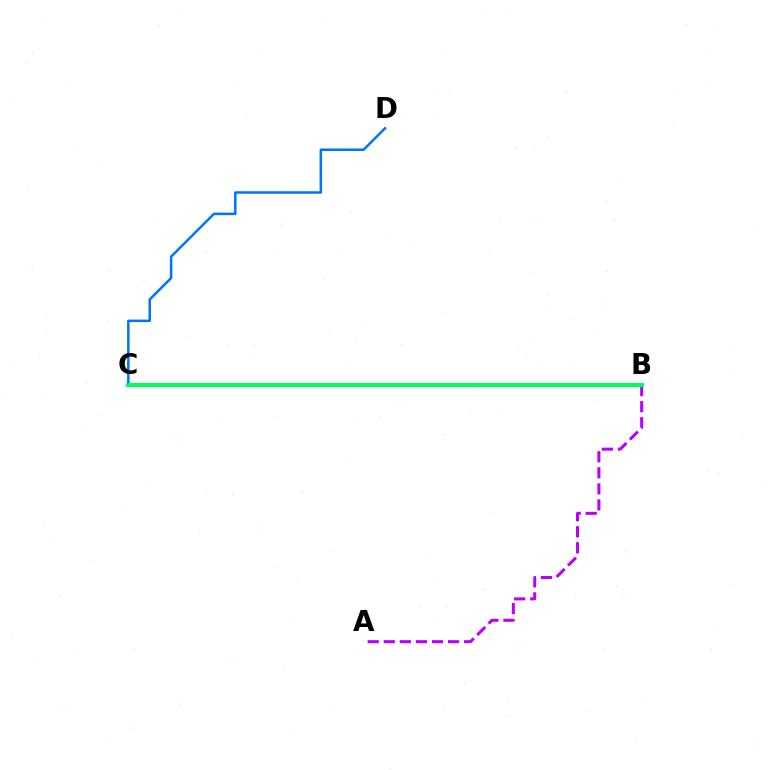{('C', 'D'): [{'color': '#0074ff', 'line_style': 'solid', 'thickness': 1.8}], ('A', 'B'): [{'color': '#b900ff', 'line_style': 'dashed', 'thickness': 2.18}], ('B', 'C'): [{'color': '#ff0000', 'line_style': 'dashed', 'thickness': 2.03}, {'color': '#d1ff00', 'line_style': 'solid', 'thickness': 1.8}, {'color': '#00ff5c', 'line_style': 'solid', 'thickness': 2.86}]}